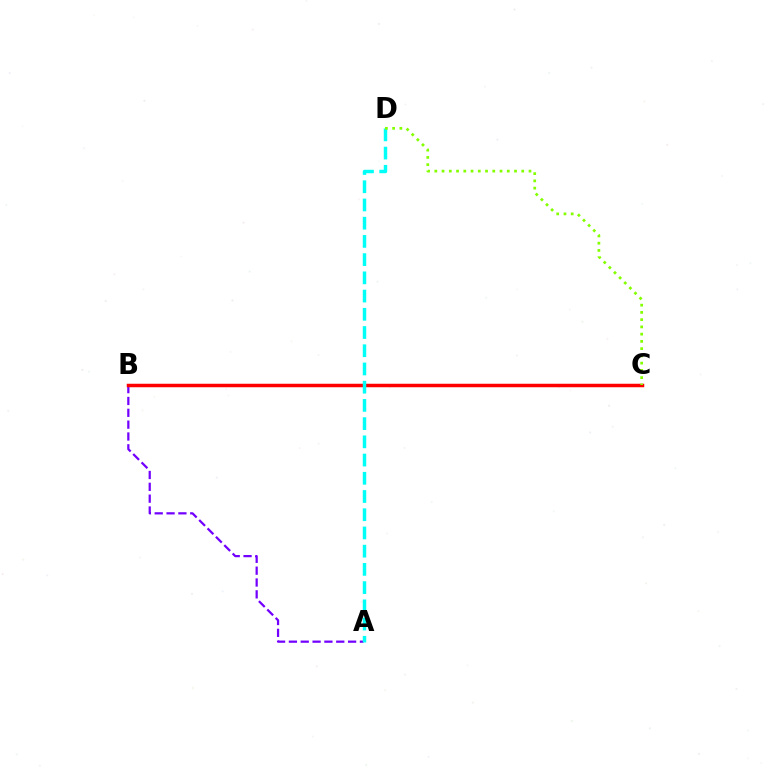{('A', 'B'): [{'color': '#7200ff', 'line_style': 'dashed', 'thickness': 1.61}], ('B', 'C'): [{'color': '#ff0000', 'line_style': 'solid', 'thickness': 2.51}], ('A', 'D'): [{'color': '#00fff6', 'line_style': 'dashed', 'thickness': 2.48}], ('C', 'D'): [{'color': '#84ff00', 'line_style': 'dotted', 'thickness': 1.97}]}